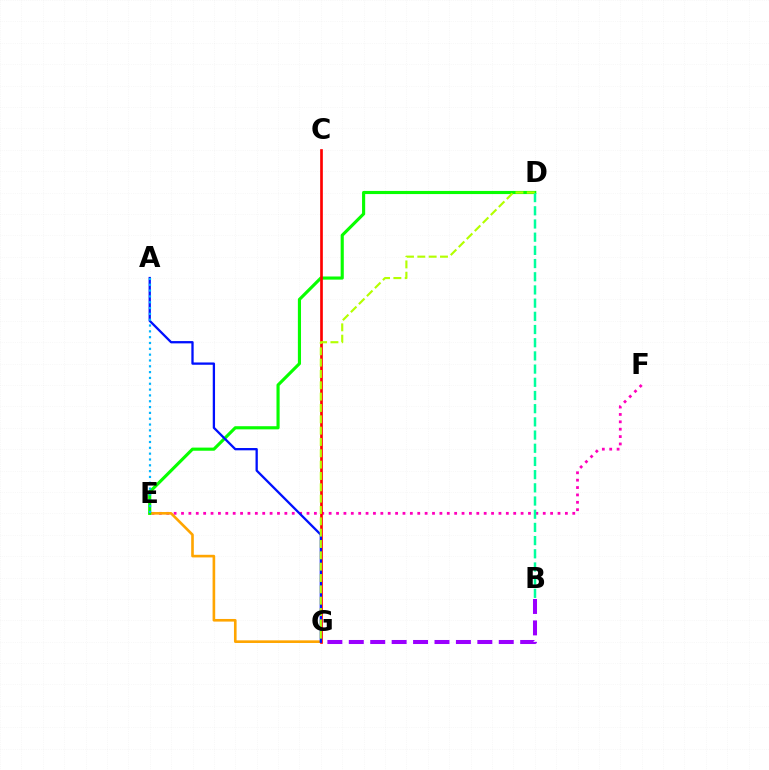{('E', 'F'): [{'color': '#ff00bd', 'line_style': 'dotted', 'thickness': 2.01}], ('E', 'G'): [{'color': '#ffa500', 'line_style': 'solid', 'thickness': 1.89}], ('D', 'E'): [{'color': '#08ff00', 'line_style': 'solid', 'thickness': 2.25}], ('C', 'G'): [{'color': '#ff0000', 'line_style': 'solid', 'thickness': 1.93}], ('A', 'G'): [{'color': '#0010ff', 'line_style': 'solid', 'thickness': 1.65}], ('B', 'G'): [{'color': '#9b00ff', 'line_style': 'dashed', 'thickness': 2.91}], ('A', 'E'): [{'color': '#00b5ff', 'line_style': 'dotted', 'thickness': 1.58}], ('B', 'D'): [{'color': '#00ff9d', 'line_style': 'dashed', 'thickness': 1.79}], ('D', 'G'): [{'color': '#b3ff00', 'line_style': 'dashed', 'thickness': 1.54}]}